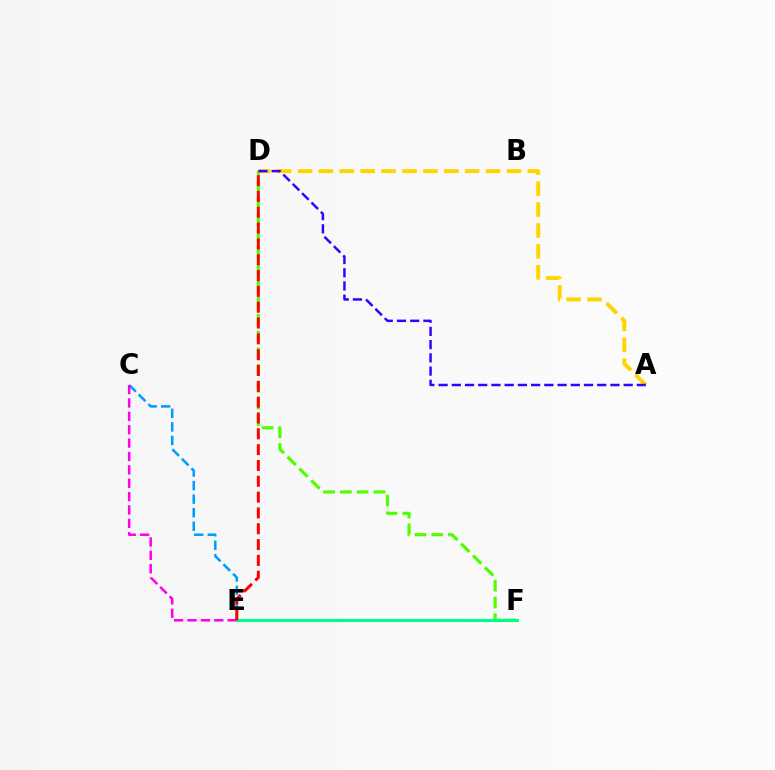{('C', 'E'): [{'color': '#009eff', 'line_style': 'dashed', 'thickness': 1.84}, {'color': '#ff00ed', 'line_style': 'dashed', 'thickness': 1.82}], ('D', 'F'): [{'color': '#4fff00', 'line_style': 'dashed', 'thickness': 2.28}], ('E', 'F'): [{'color': '#00ff86', 'line_style': 'solid', 'thickness': 2.22}], ('D', 'E'): [{'color': '#ff0000', 'line_style': 'dashed', 'thickness': 2.15}], ('A', 'D'): [{'color': '#ffd500', 'line_style': 'dashed', 'thickness': 2.84}, {'color': '#3700ff', 'line_style': 'dashed', 'thickness': 1.8}]}